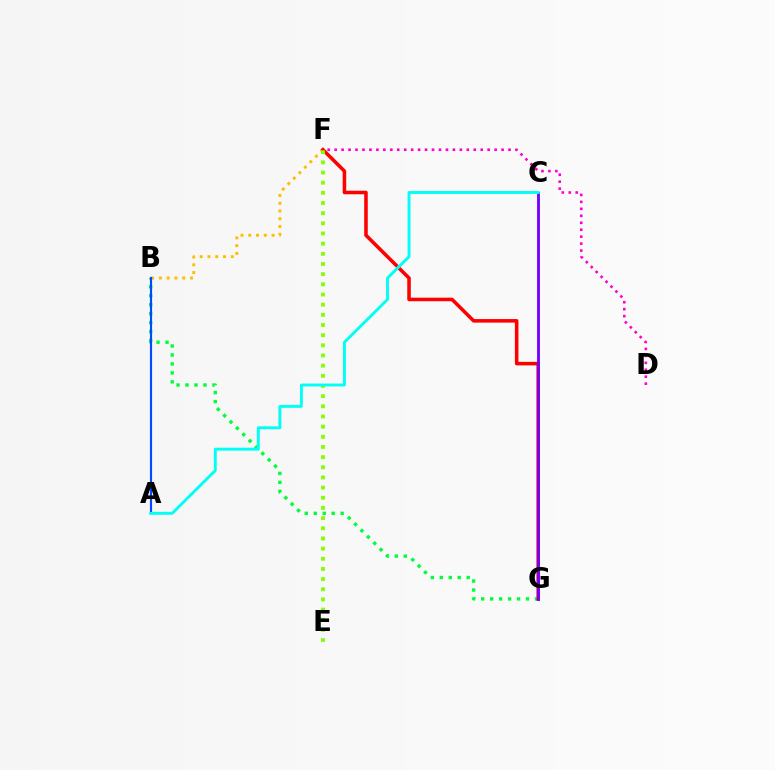{('B', 'F'): [{'color': '#ffbd00', 'line_style': 'dotted', 'thickness': 2.11}], ('D', 'F'): [{'color': '#ff00cf', 'line_style': 'dotted', 'thickness': 1.89}], ('B', 'G'): [{'color': '#00ff39', 'line_style': 'dotted', 'thickness': 2.44}], ('A', 'B'): [{'color': '#004bff', 'line_style': 'solid', 'thickness': 1.55}], ('F', 'G'): [{'color': '#ff0000', 'line_style': 'solid', 'thickness': 2.55}], ('E', 'F'): [{'color': '#84ff00', 'line_style': 'dotted', 'thickness': 2.76}], ('C', 'G'): [{'color': '#7200ff', 'line_style': 'solid', 'thickness': 2.06}], ('A', 'C'): [{'color': '#00fff6', 'line_style': 'solid', 'thickness': 2.1}]}